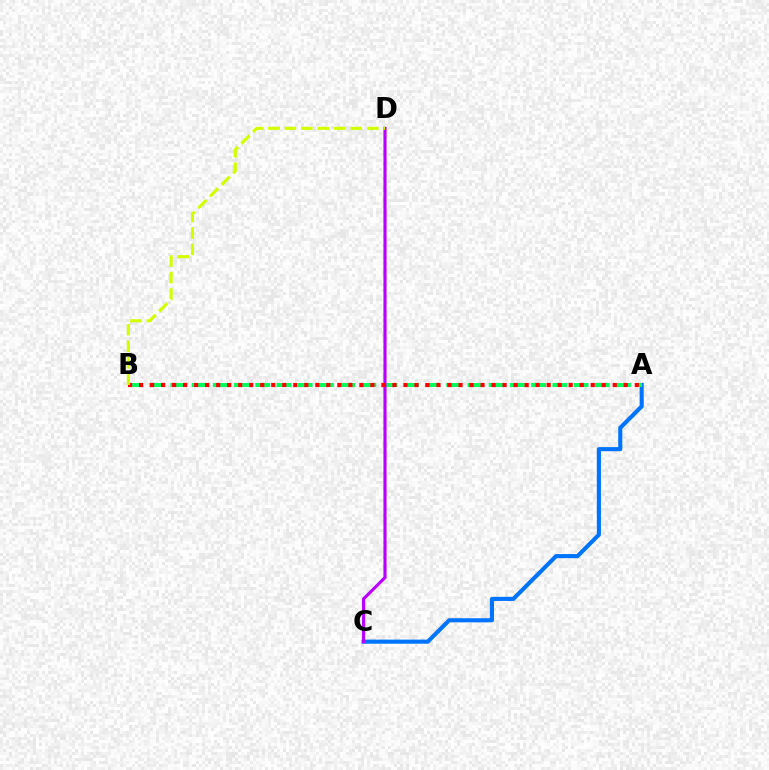{('A', 'C'): [{'color': '#0074ff', 'line_style': 'solid', 'thickness': 2.96}], ('A', 'B'): [{'color': '#00ff5c', 'line_style': 'dashed', 'thickness': 2.88}, {'color': '#ff0000', 'line_style': 'dotted', 'thickness': 2.99}], ('C', 'D'): [{'color': '#b900ff', 'line_style': 'solid', 'thickness': 2.26}], ('B', 'D'): [{'color': '#d1ff00', 'line_style': 'dashed', 'thickness': 2.24}]}